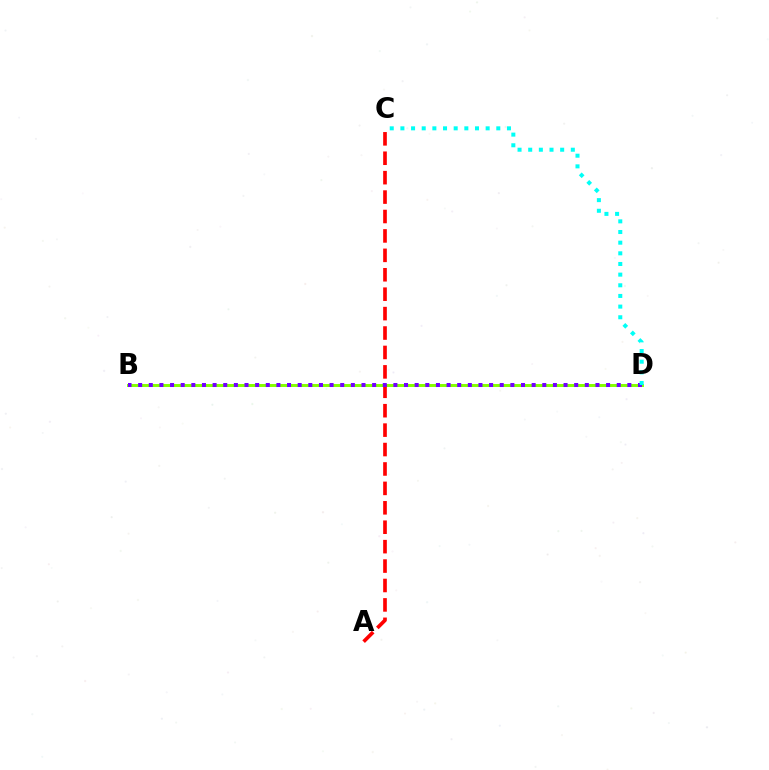{('B', 'D'): [{'color': '#84ff00', 'line_style': 'solid', 'thickness': 2.13}, {'color': '#7200ff', 'line_style': 'dotted', 'thickness': 2.89}], ('A', 'C'): [{'color': '#ff0000', 'line_style': 'dashed', 'thickness': 2.64}], ('C', 'D'): [{'color': '#00fff6', 'line_style': 'dotted', 'thickness': 2.9}]}